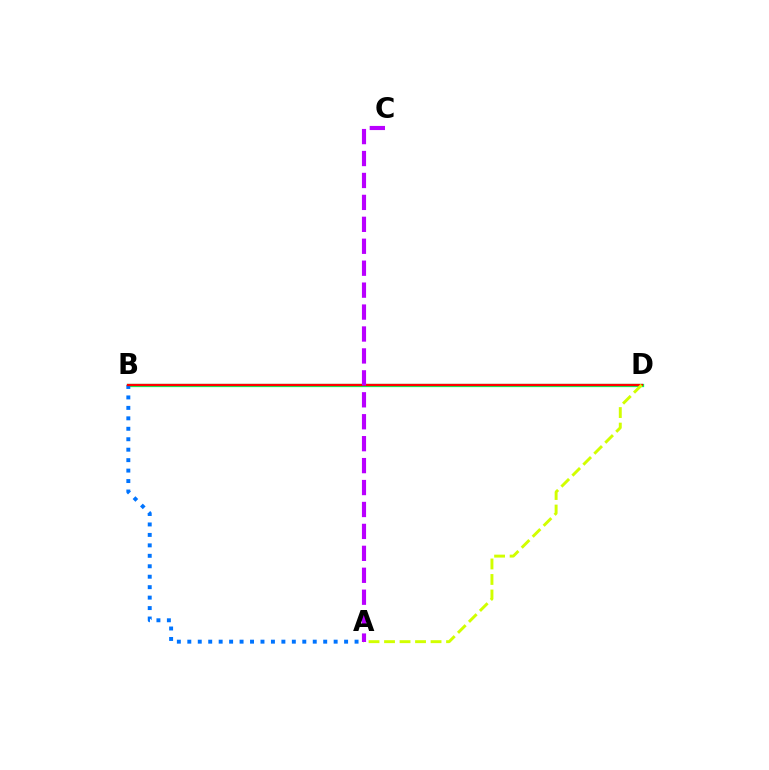{('B', 'D'): [{'color': '#00ff5c', 'line_style': 'solid', 'thickness': 2.36}, {'color': '#ff0000', 'line_style': 'solid', 'thickness': 1.65}], ('A', 'B'): [{'color': '#0074ff', 'line_style': 'dotted', 'thickness': 2.84}], ('A', 'D'): [{'color': '#d1ff00', 'line_style': 'dashed', 'thickness': 2.11}], ('A', 'C'): [{'color': '#b900ff', 'line_style': 'dashed', 'thickness': 2.98}]}